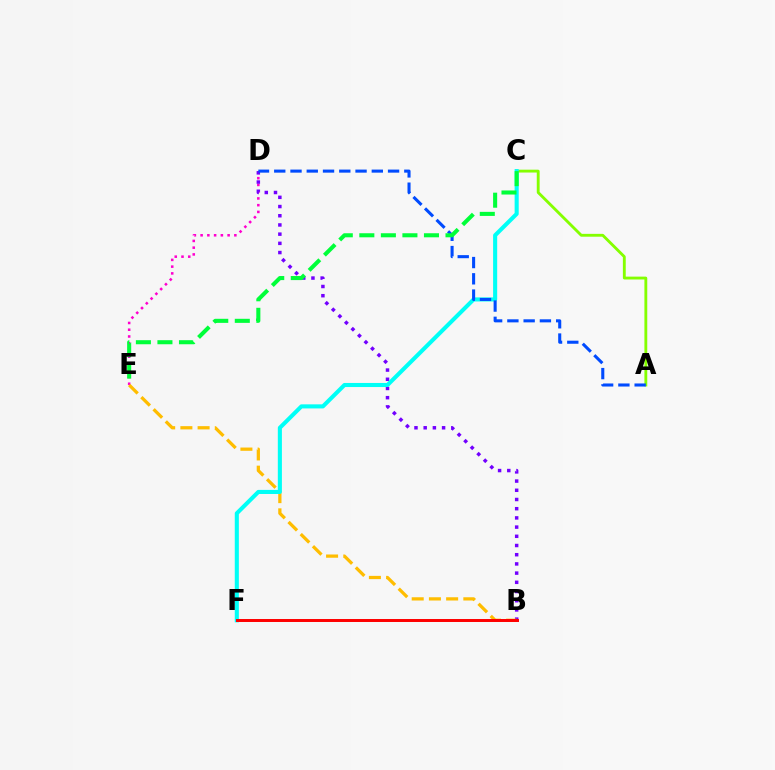{('D', 'E'): [{'color': '#ff00cf', 'line_style': 'dotted', 'thickness': 1.83}], ('A', 'C'): [{'color': '#84ff00', 'line_style': 'solid', 'thickness': 2.05}], ('B', 'D'): [{'color': '#7200ff', 'line_style': 'dotted', 'thickness': 2.5}], ('B', 'E'): [{'color': '#ffbd00', 'line_style': 'dashed', 'thickness': 2.34}], ('C', 'F'): [{'color': '#00fff6', 'line_style': 'solid', 'thickness': 2.94}], ('A', 'D'): [{'color': '#004bff', 'line_style': 'dashed', 'thickness': 2.21}], ('B', 'F'): [{'color': '#ff0000', 'line_style': 'solid', 'thickness': 2.14}], ('C', 'E'): [{'color': '#00ff39', 'line_style': 'dashed', 'thickness': 2.93}]}